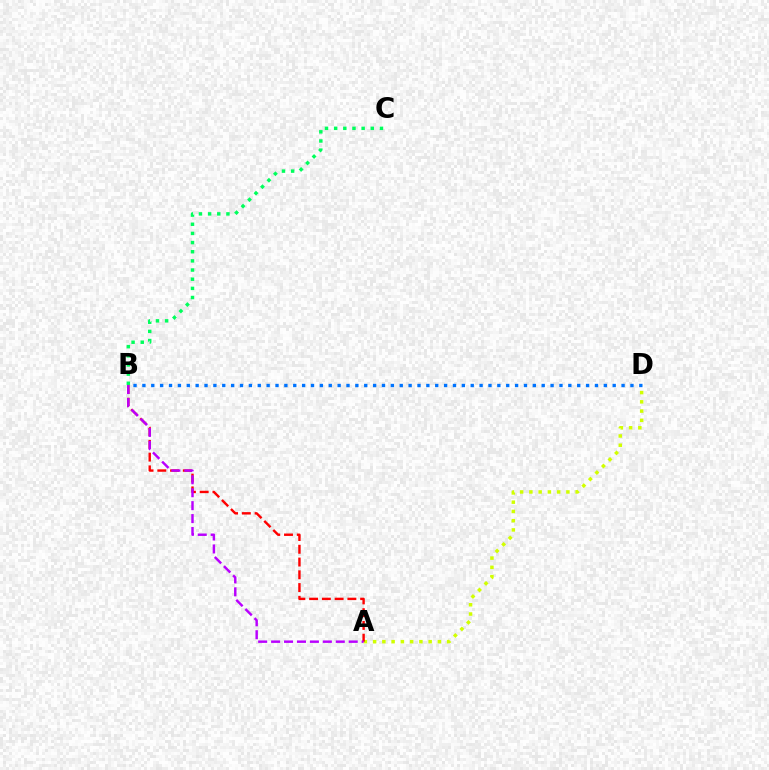{('A', 'D'): [{'color': '#d1ff00', 'line_style': 'dotted', 'thickness': 2.51}], ('A', 'B'): [{'color': '#ff0000', 'line_style': 'dashed', 'thickness': 1.73}, {'color': '#b900ff', 'line_style': 'dashed', 'thickness': 1.76}], ('B', 'D'): [{'color': '#0074ff', 'line_style': 'dotted', 'thickness': 2.41}], ('B', 'C'): [{'color': '#00ff5c', 'line_style': 'dotted', 'thickness': 2.49}]}